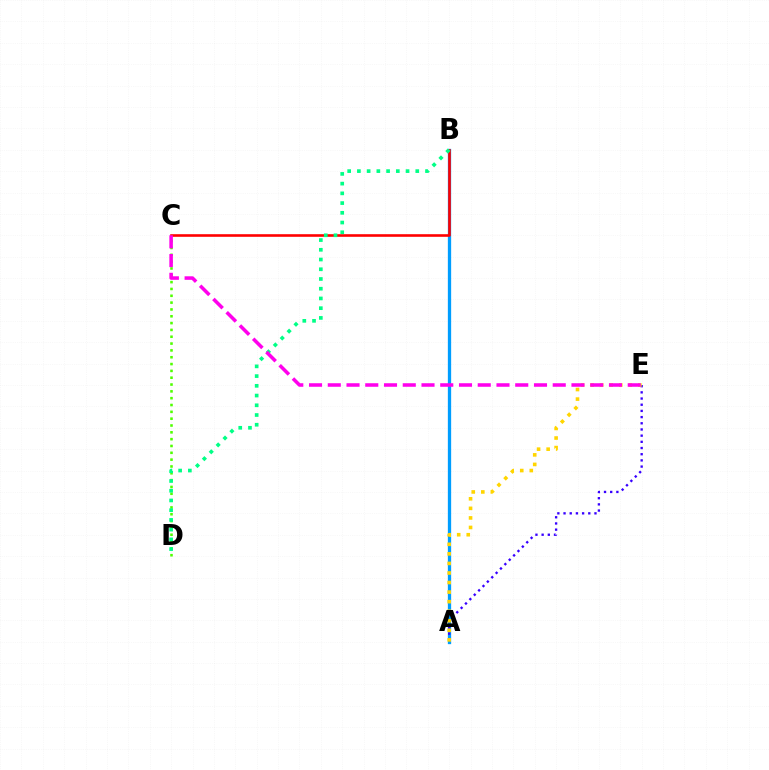{('A', 'B'): [{'color': '#009eff', 'line_style': 'solid', 'thickness': 2.37}], ('C', 'D'): [{'color': '#4fff00', 'line_style': 'dotted', 'thickness': 1.85}], ('B', 'C'): [{'color': '#ff0000', 'line_style': 'solid', 'thickness': 1.88}], ('A', 'E'): [{'color': '#3700ff', 'line_style': 'dotted', 'thickness': 1.68}, {'color': '#ffd500', 'line_style': 'dotted', 'thickness': 2.6}], ('B', 'D'): [{'color': '#00ff86', 'line_style': 'dotted', 'thickness': 2.64}], ('C', 'E'): [{'color': '#ff00ed', 'line_style': 'dashed', 'thickness': 2.55}]}